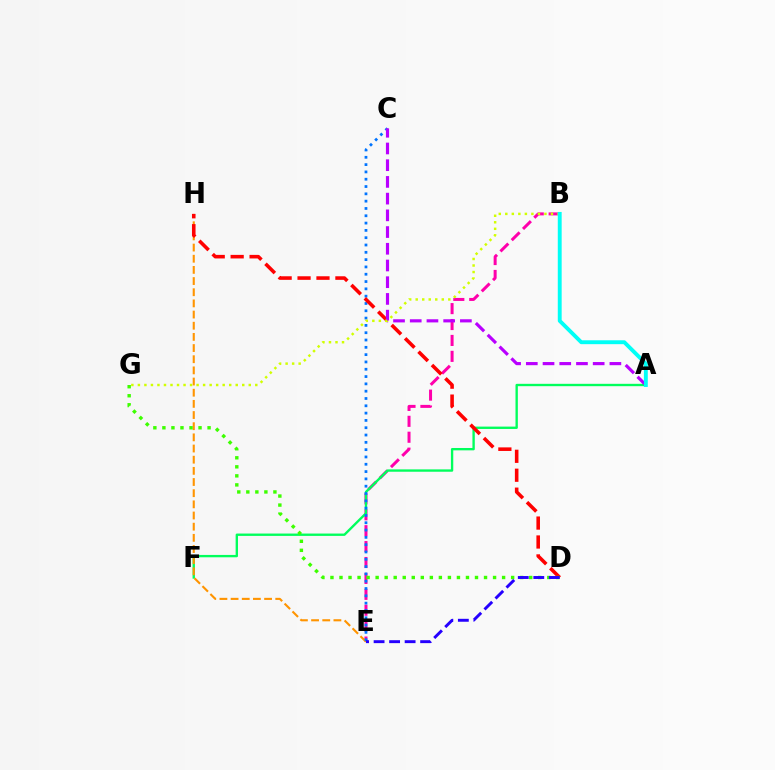{('B', 'E'): [{'color': '#ff00ac', 'line_style': 'dashed', 'thickness': 2.16}], ('A', 'F'): [{'color': '#00ff5c', 'line_style': 'solid', 'thickness': 1.7}], ('E', 'H'): [{'color': '#ff9400', 'line_style': 'dashed', 'thickness': 1.52}], ('C', 'E'): [{'color': '#0074ff', 'line_style': 'dotted', 'thickness': 1.99}], ('D', 'H'): [{'color': '#ff0000', 'line_style': 'dashed', 'thickness': 2.57}], ('D', 'G'): [{'color': '#3dff00', 'line_style': 'dotted', 'thickness': 2.45}], ('A', 'C'): [{'color': '#b900ff', 'line_style': 'dashed', 'thickness': 2.27}], ('D', 'E'): [{'color': '#2500ff', 'line_style': 'dashed', 'thickness': 2.11}], ('B', 'G'): [{'color': '#d1ff00', 'line_style': 'dotted', 'thickness': 1.77}], ('A', 'B'): [{'color': '#00fff6', 'line_style': 'solid', 'thickness': 2.79}]}